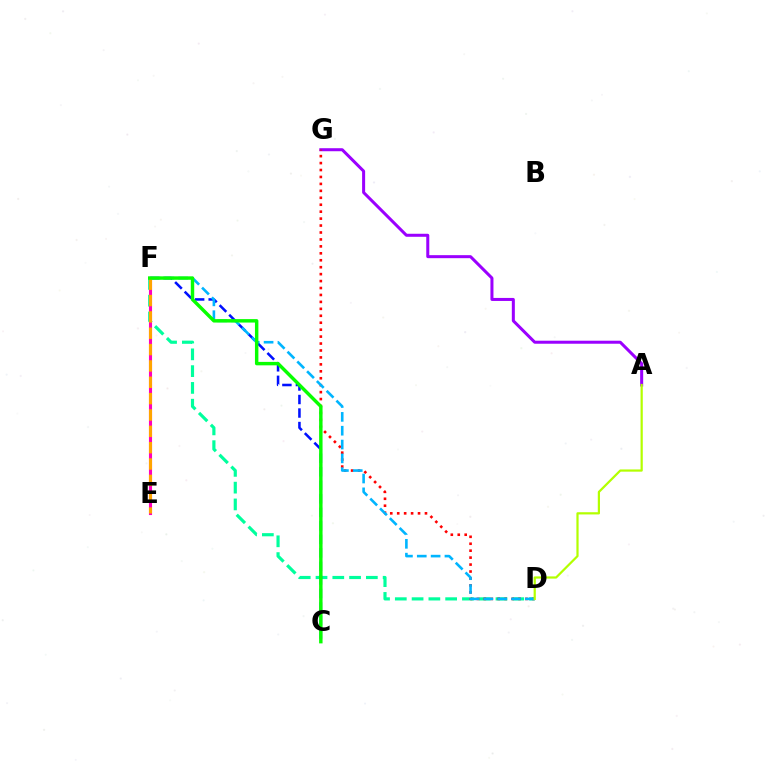{('D', 'F'): [{'color': '#00ff9d', 'line_style': 'dashed', 'thickness': 2.28}, {'color': '#00b5ff', 'line_style': 'dashed', 'thickness': 1.88}], ('A', 'G'): [{'color': '#9b00ff', 'line_style': 'solid', 'thickness': 2.18}], ('C', 'F'): [{'color': '#0010ff', 'line_style': 'dashed', 'thickness': 1.84}, {'color': '#08ff00', 'line_style': 'solid', 'thickness': 2.48}], ('D', 'G'): [{'color': '#ff0000', 'line_style': 'dotted', 'thickness': 1.89}], ('E', 'F'): [{'color': '#ff00bd', 'line_style': 'solid', 'thickness': 2.23}, {'color': '#ffa500', 'line_style': 'dashed', 'thickness': 2.22}], ('A', 'D'): [{'color': '#b3ff00', 'line_style': 'solid', 'thickness': 1.6}]}